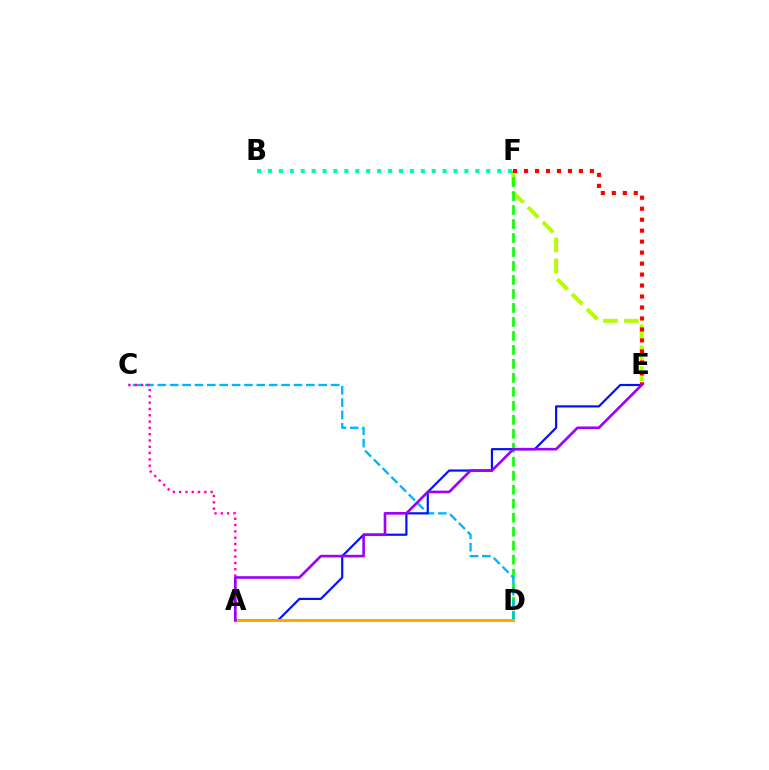{('E', 'F'): [{'color': '#b3ff00', 'line_style': 'dashed', 'thickness': 2.86}, {'color': '#ff0000', 'line_style': 'dotted', 'thickness': 2.98}], ('D', 'F'): [{'color': '#08ff00', 'line_style': 'dashed', 'thickness': 1.9}], ('C', 'D'): [{'color': '#00b5ff', 'line_style': 'dashed', 'thickness': 1.68}], ('A', 'E'): [{'color': '#0010ff', 'line_style': 'solid', 'thickness': 1.56}, {'color': '#9b00ff', 'line_style': 'solid', 'thickness': 1.89}], ('A', 'D'): [{'color': '#ffa500', 'line_style': 'solid', 'thickness': 2.07}], ('B', 'F'): [{'color': '#00ff9d', 'line_style': 'dotted', 'thickness': 2.97}], ('A', 'C'): [{'color': '#ff00bd', 'line_style': 'dotted', 'thickness': 1.71}]}